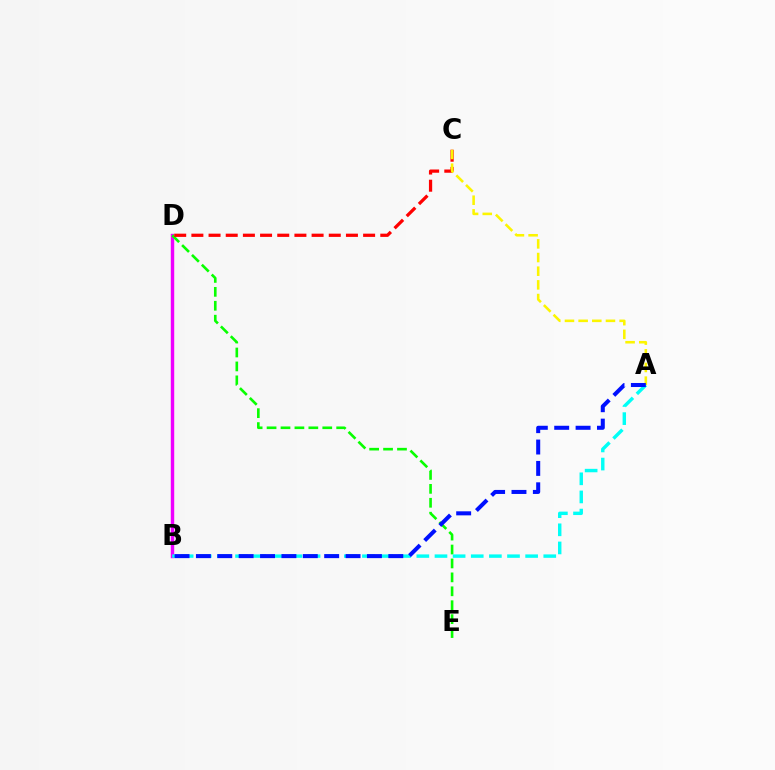{('B', 'D'): [{'color': '#ee00ff', 'line_style': 'solid', 'thickness': 2.46}], ('D', 'E'): [{'color': '#08ff00', 'line_style': 'dashed', 'thickness': 1.89}], ('A', 'B'): [{'color': '#00fff6', 'line_style': 'dashed', 'thickness': 2.46}, {'color': '#0010ff', 'line_style': 'dashed', 'thickness': 2.9}], ('C', 'D'): [{'color': '#ff0000', 'line_style': 'dashed', 'thickness': 2.33}], ('A', 'C'): [{'color': '#fcf500', 'line_style': 'dashed', 'thickness': 1.86}]}